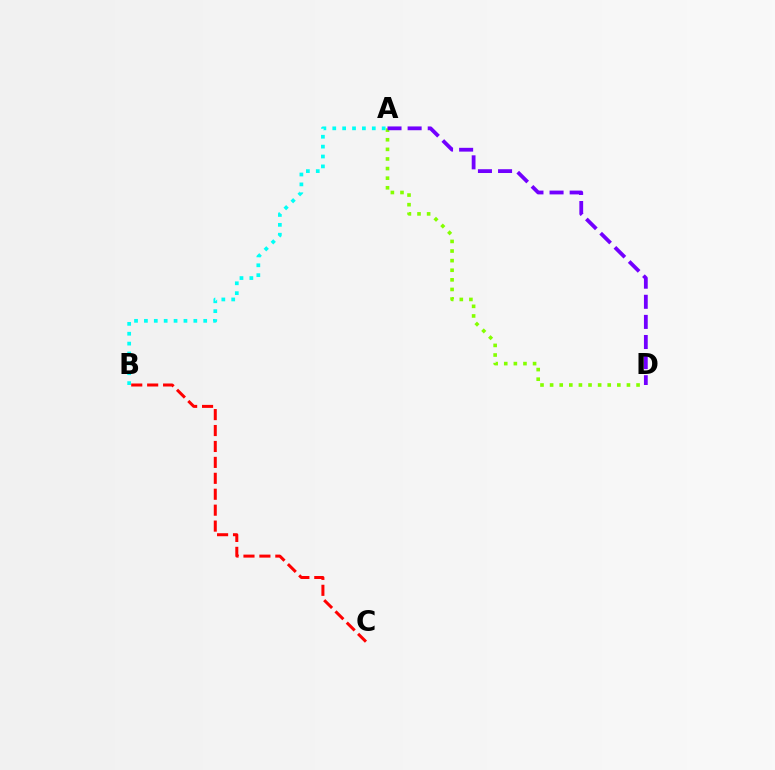{('A', 'D'): [{'color': '#84ff00', 'line_style': 'dotted', 'thickness': 2.61}, {'color': '#7200ff', 'line_style': 'dashed', 'thickness': 2.73}], ('A', 'B'): [{'color': '#00fff6', 'line_style': 'dotted', 'thickness': 2.68}], ('B', 'C'): [{'color': '#ff0000', 'line_style': 'dashed', 'thickness': 2.16}]}